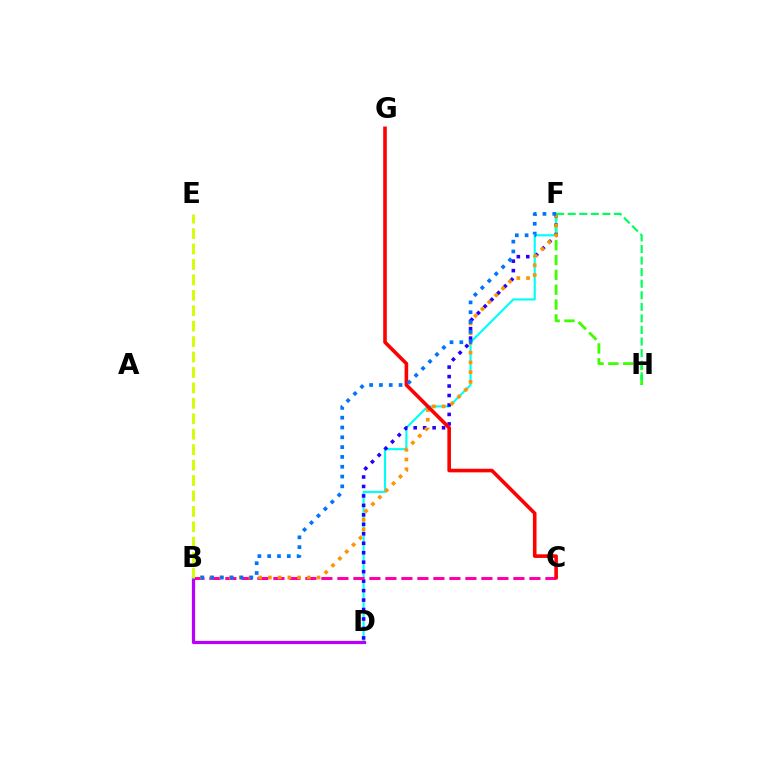{('F', 'H'): [{'color': '#3dff00', 'line_style': 'dashed', 'thickness': 2.02}, {'color': '#00ff5c', 'line_style': 'dashed', 'thickness': 1.57}], ('D', 'F'): [{'color': '#00fff6', 'line_style': 'solid', 'thickness': 1.54}, {'color': '#2500ff', 'line_style': 'dotted', 'thickness': 2.57}], ('B', 'C'): [{'color': '#ff00ac', 'line_style': 'dashed', 'thickness': 2.17}], ('B', 'F'): [{'color': '#ff9400', 'line_style': 'dotted', 'thickness': 2.64}, {'color': '#0074ff', 'line_style': 'dotted', 'thickness': 2.67}], ('B', 'D'): [{'color': '#b900ff', 'line_style': 'solid', 'thickness': 2.32}], ('C', 'G'): [{'color': '#ff0000', 'line_style': 'solid', 'thickness': 2.6}], ('B', 'E'): [{'color': '#d1ff00', 'line_style': 'dashed', 'thickness': 2.1}]}